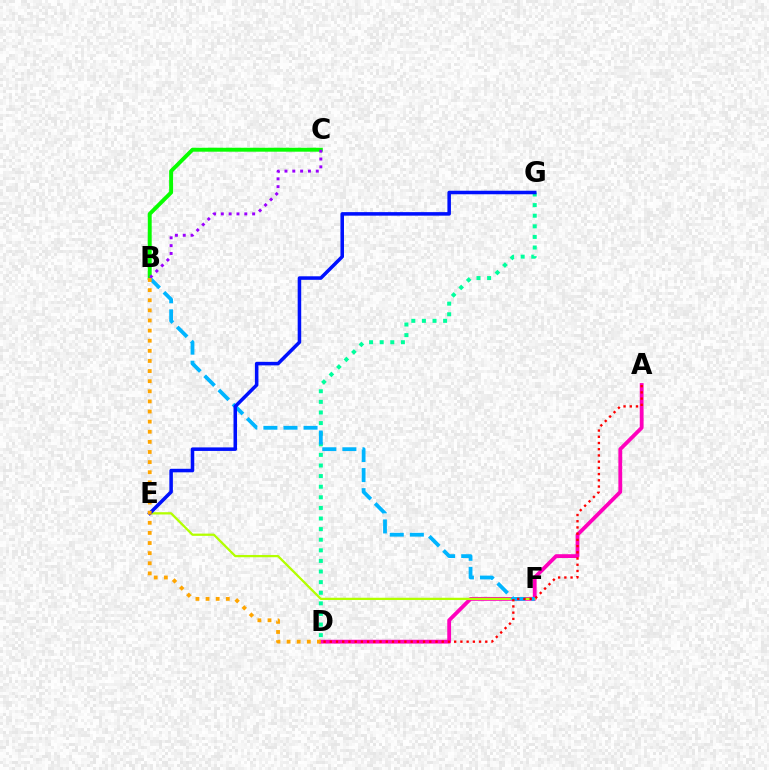{('D', 'G'): [{'color': '#00ff9d', 'line_style': 'dotted', 'thickness': 2.88}], ('A', 'D'): [{'color': '#ff00bd', 'line_style': 'solid', 'thickness': 2.74}, {'color': '#ff0000', 'line_style': 'dotted', 'thickness': 1.69}], ('B', 'C'): [{'color': '#08ff00', 'line_style': 'solid', 'thickness': 2.83}, {'color': '#9b00ff', 'line_style': 'dotted', 'thickness': 2.13}], ('E', 'F'): [{'color': '#b3ff00', 'line_style': 'solid', 'thickness': 1.63}], ('B', 'F'): [{'color': '#00b5ff', 'line_style': 'dashed', 'thickness': 2.73}], ('E', 'G'): [{'color': '#0010ff', 'line_style': 'solid', 'thickness': 2.54}], ('B', 'D'): [{'color': '#ffa500', 'line_style': 'dotted', 'thickness': 2.75}]}